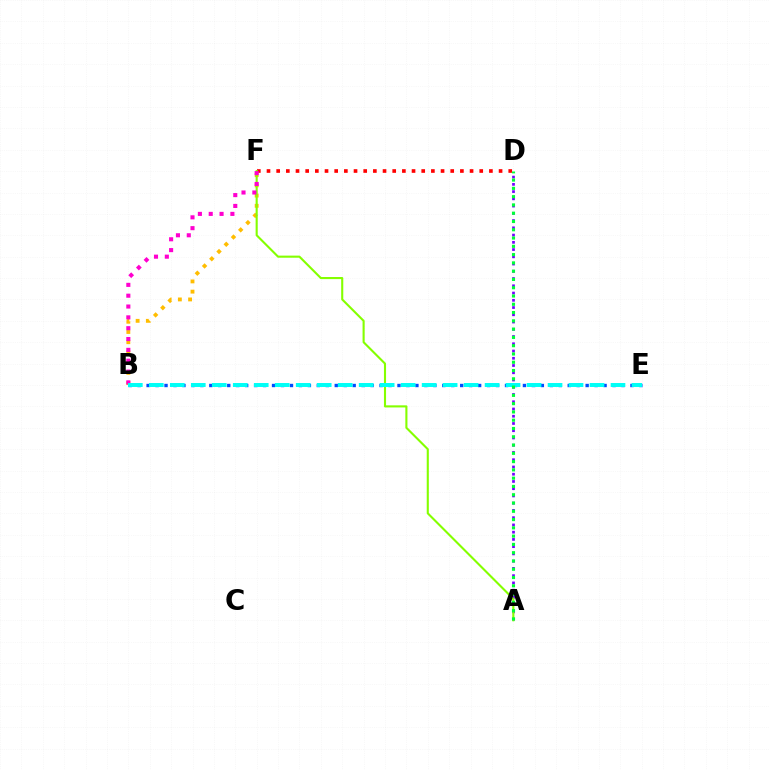{('B', 'F'): [{'color': '#ffbd00', 'line_style': 'dotted', 'thickness': 2.78}, {'color': '#ff00cf', 'line_style': 'dotted', 'thickness': 2.94}], ('A', 'D'): [{'color': '#7200ff', 'line_style': 'dotted', 'thickness': 1.97}, {'color': '#00ff39', 'line_style': 'dotted', 'thickness': 2.25}], ('D', 'F'): [{'color': '#ff0000', 'line_style': 'dotted', 'thickness': 2.63}], ('A', 'F'): [{'color': '#84ff00', 'line_style': 'solid', 'thickness': 1.51}], ('B', 'E'): [{'color': '#004bff', 'line_style': 'dotted', 'thickness': 2.43}, {'color': '#00fff6', 'line_style': 'dashed', 'thickness': 2.85}]}